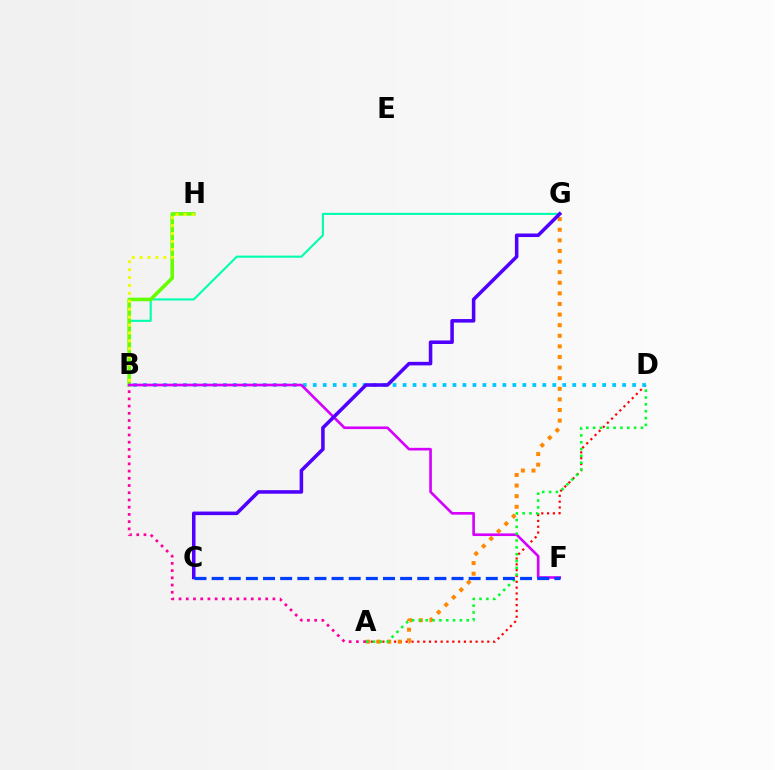{('A', 'D'): [{'color': '#ff0000', 'line_style': 'dotted', 'thickness': 1.58}, {'color': '#00ff27', 'line_style': 'dotted', 'thickness': 1.86}], ('A', 'G'): [{'color': '#ff8800', 'line_style': 'dotted', 'thickness': 2.88}], ('B', 'G'): [{'color': '#00ffaf', 'line_style': 'solid', 'thickness': 1.52}], ('B', 'D'): [{'color': '#00c7ff', 'line_style': 'dotted', 'thickness': 2.71}], ('B', 'H'): [{'color': '#66ff00', 'line_style': 'solid', 'thickness': 2.58}, {'color': '#eeff00', 'line_style': 'dotted', 'thickness': 2.15}], ('A', 'B'): [{'color': '#ff00a0', 'line_style': 'dotted', 'thickness': 1.96}], ('B', 'F'): [{'color': '#d600ff', 'line_style': 'solid', 'thickness': 1.9}], ('C', 'G'): [{'color': '#4f00ff', 'line_style': 'solid', 'thickness': 2.55}], ('C', 'F'): [{'color': '#003fff', 'line_style': 'dashed', 'thickness': 2.33}]}